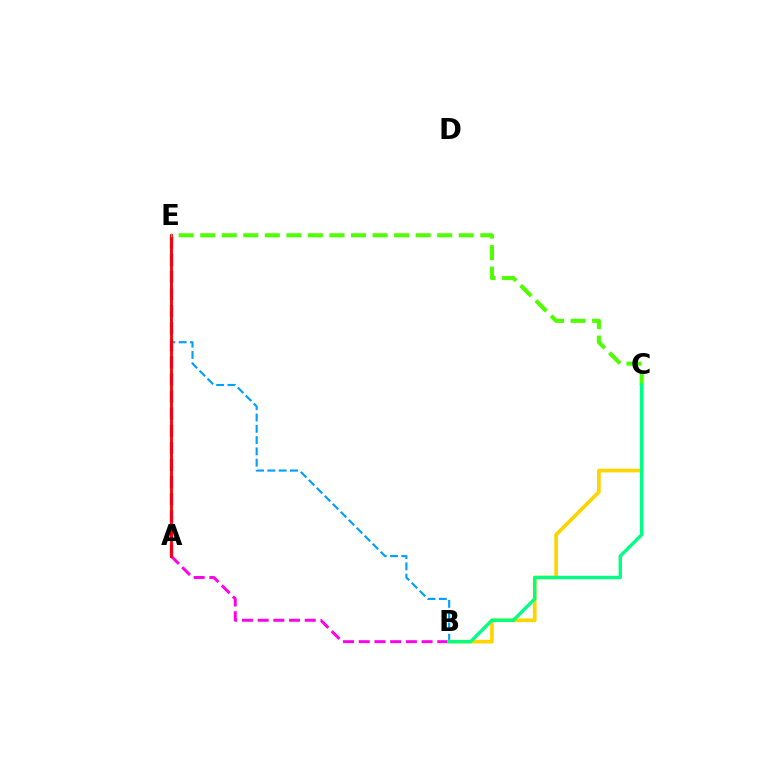{('A', 'B'): [{'color': '#ff00ed', 'line_style': 'dashed', 'thickness': 2.13}], ('A', 'E'): [{'color': '#3700ff', 'line_style': 'dashed', 'thickness': 2.32}, {'color': '#ff0000', 'line_style': 'solid', 'thickness': 2.05}], ('B', 'E'): [{'color': '#009eff', 'line_style': 'dashed', 'thickness': 1.53}], ('B', 'C'): [{'color': '#ffd500', 'line_style': 'solid', 'thickness': 2.65}, {'color': '#00ff86', 'line_style': 'solid', 'thickness': 2.44}], ('C', 'E'): [{'color': '#4fff00', 'line_style': 'dashed', 'thickness': 2.93}]}